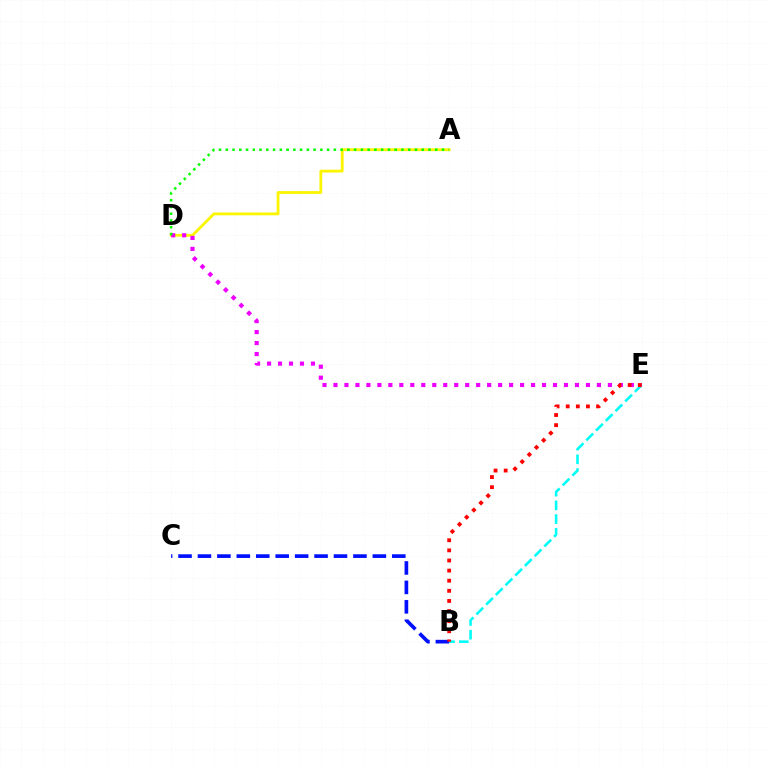{('B', 'E'): [{'color': '#00fff6', 'line_style': 'dashed', 'thickness': 1.87}, {'color': '#ff0000', 'line_style': 'dotted', 'thickness': 2.75}], ('A', 'D'): [{'color': '#fcf500', 'line_style': 'solid', 'thickness': 2.02}, {'color': '#08ff00', 'line_style': 'dotted', 'thickness': 1.84}], ('D', 'E'): [{'color': '#ee00ff', 'line_style': 'dotted', 'thickness': 2.98}], ('B', 'C'): [{'color': '#0010ff', 'line_style': 'dashed', 'thickness': 2.64}]}